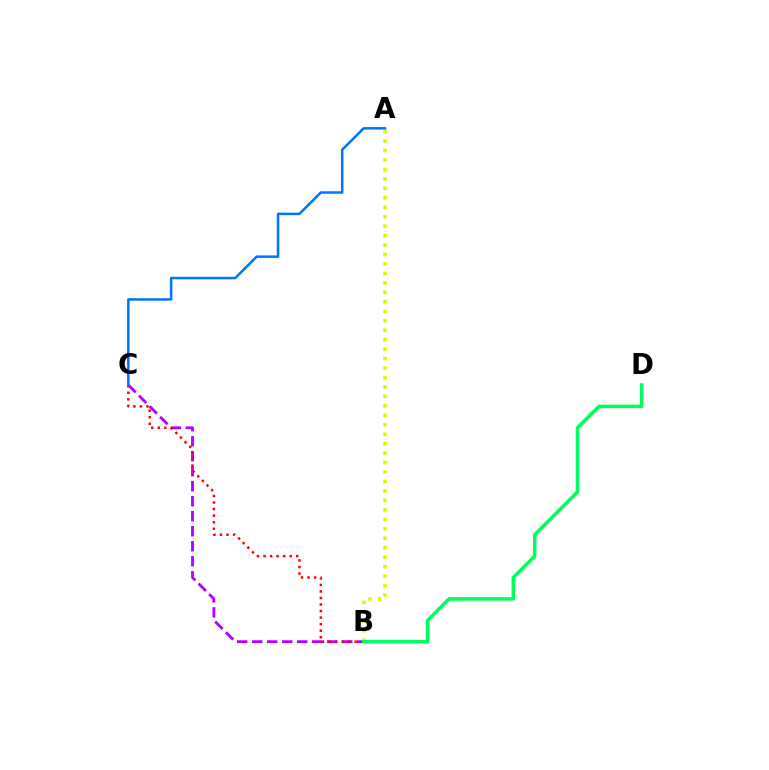{('B', 'C'): [{'color': '#b900ff', 'line_style': 'dashed', 'thickness': 2.04}, {'color': '#ff0000', 'line_style': 'dotted', 'thickness': 1.78}], ('A', 'B'): [{'color': '#d1ff00', 'line_style': 'dotted', 'thickness': 2.57}], ('B', 'D'): [{'color': '#00ff5c', 'line_style': 'solid', 'thickness': 2.55}], ('A', 'C'): [{'color': '#0074ff', 'line_style': 'solid', 'thickness': 1.81}]}